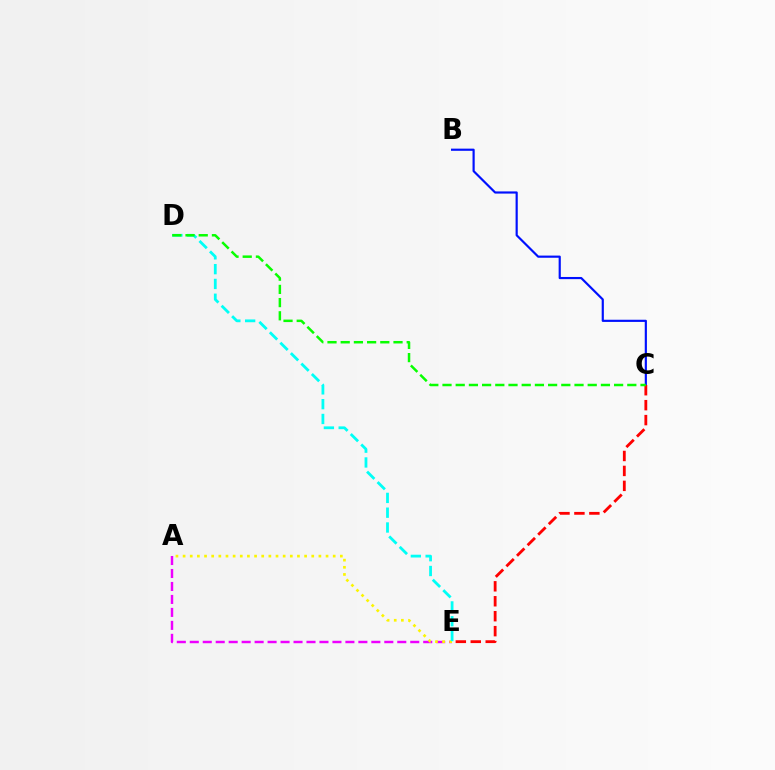{('A', 'E'): [{'color': '#ee00ff', 'line_style': 'dashed', 'thickness': 1.76}, {'color': '#fcf500', 'line_style': 'dotted', 'thickness': 1.94}], ('B', 'C'): [{'color': '#0010ff', 'line_style': 'solid', 'thickness': 1.56}], ('D', 'E'): [{'color': '#00fff6', 'line_style': 'dashed', 'thickness': 2.01}], ('C', 'E'): [{'color': '#ff0000', 'line_style': 'dashed', 'thickness': 2.03}], ('C', 'D'): [{'color': '#08ff00', 'line_style': 'dashed', 'thickness': 1.79}]}